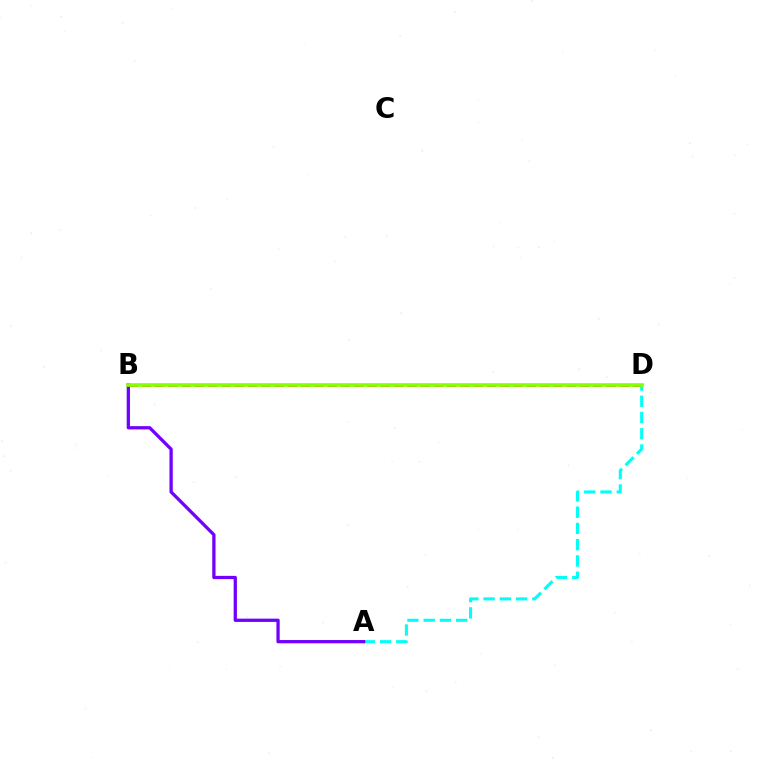{('B', 'D'): [{'color': '#ff0000', 'line_style': 'dashed', 'thickness': 1.8}, {'color': '#84ff00', 'line_style': 'solid', 'thickness': 2.6}], ('A', 'D'): [{'color': '#00fff6', 'line_style': 'dashed', 'thickness': 2.21}], ('A', 'B'): [{'color': '#7200ff', 'line_style': 'solid', 'thickness': 2.35}]}